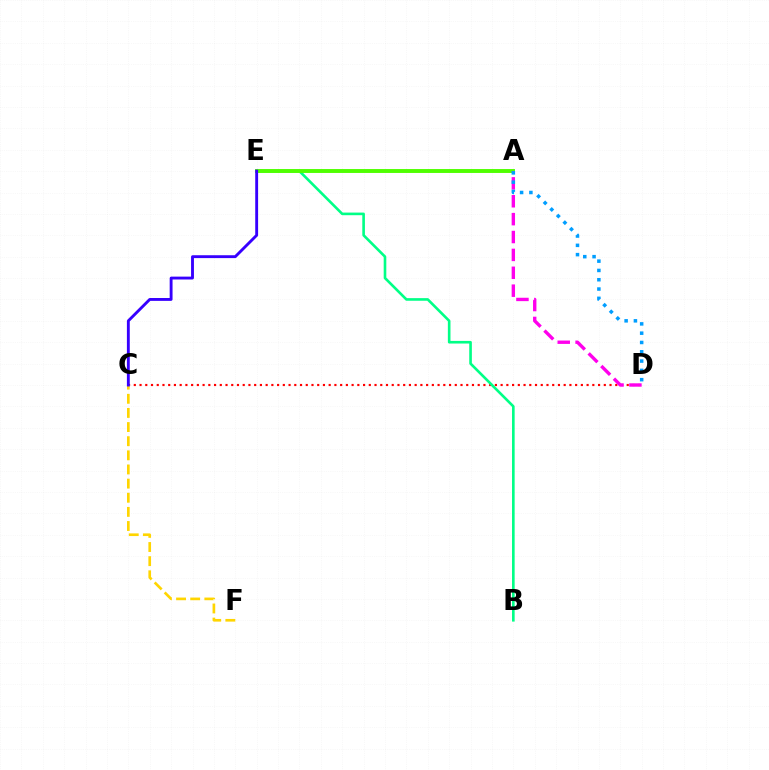{('C', 'D'): [{'color': '#ff0000', 'line_style': 'dotted', 'thickness': 1.56}], ('B', 'E'): [{'color': '#00ff86', 'line_style': 'solid', 'thickness': 1.89}], ('C', 'F'): [{'color': '#ffd500', 'line_style': 'dashed', 'thickness': 1.92}], ('A', 'E'): [{'color': '#4fff00', 'line_style': 'solid', 'thickness': 2.81}], ('C', 'E'): [{'color': '#3700ff', 'line_style': 'solid', 'thickness': 2.07}], ('A', 'D'): [{'color': '#ff00ed', 'line_style': 'dashed', 'thickness': 2.43}, {'color': '#009eff', 'line_style': 'dotted', 'thickness': 2.53}]}